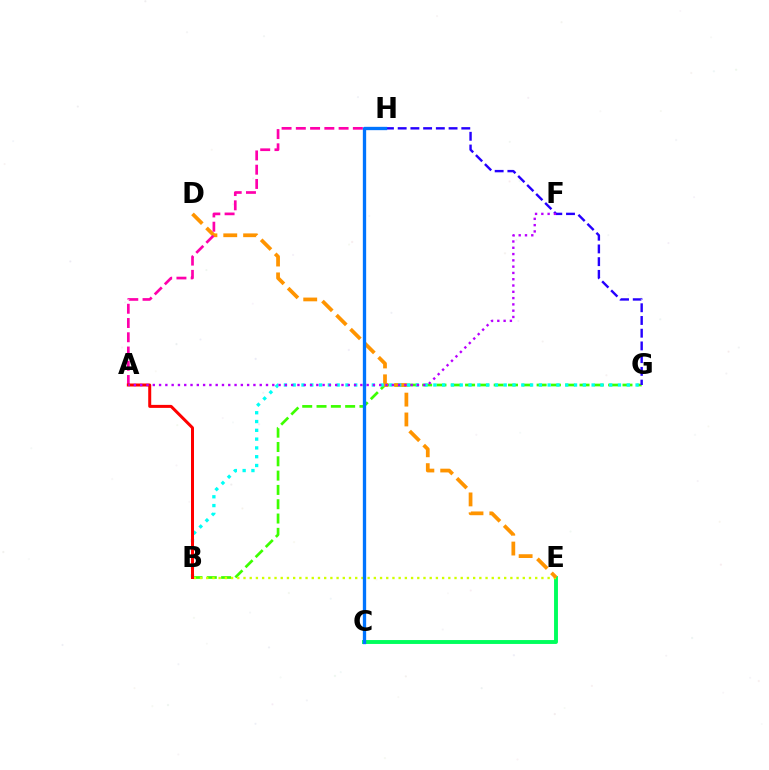{('C', 'E'): [{'color': '#00ff5c', 'line_style': 'solid', 'thickness': 2.81}], ('B', 'G'): [{'color': '#3dff00', 'line_style': 'dashed', 'thickness': 1.94}, {'color': '#00fff6', 'line_style': 'dotted', 'thickness': 2.39}], ('B', 'E'): [{'color': '#d1ff00', 'line_style': 'dotted', 'thickness': 1.69}], ('D', 'E'): [{'color': '#ff9400', 'line_style': 'dashed', 'thickness': 2.7}], ('A', 'H'): [{'color': '#ff00ac', 'line_style': 'dashed', 'thickness': 1.94}], ('A', 'B'): [{'color': '#ff0000', 'line_style': 'solid', 'thickness': 2.16}], ('G', 'H'): [{'color': '#2500ff', 'line_style': 'dashed', 'thickness': 1.73}], ('A', 'F'): [{'color': '#b900ff', 'line_style': 'dotted', 'thickness': 1.71}], ('C', 'H'): [{'color': '#0074ff', 'line_style': 'solid', 'thickness': 2.39}]}